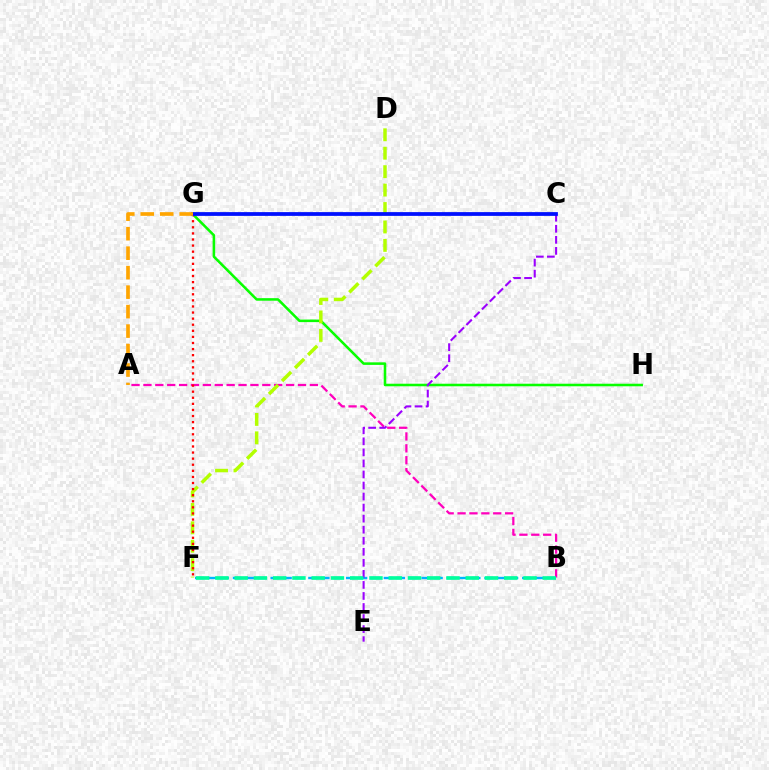{('A', 'B'): [{'color': '#ff00bd', 'line_style': 'dashed', 'thickness': 1.62}], ('G', 'H'): [{'color': '#08ff00', 'line_style': 'solid', 'thickness': 1.84}], ('B', 'F'): [{'color': '#00b5ff', 'line_style': 'dashed', 'thickness': 1.71}, {'color': '#00ff9d', 'line_style': 'dashed', 'thickness': 2.62}], ('D', 'F'): [{'color': '#b3ff00', 'line_style': 'dashed', 'thickness': 2.5}], ('C', 'E'): [{'color': '#9b00ff', 'line_style': 'dashed', 'thickness': 1.5}], ('F', 'G'): [{'color': '#ff0000', 'line_style': 'dotted', 'thickness': 1.65}], ('C', 'G'): [{'color': '#0010ff', 'line_style': 'solid', 'thickness': 2.71}], ('A', 'G'): [{'color': '#ffa500', 'line_style': 'dashed', 'thickness': 2.65}]}